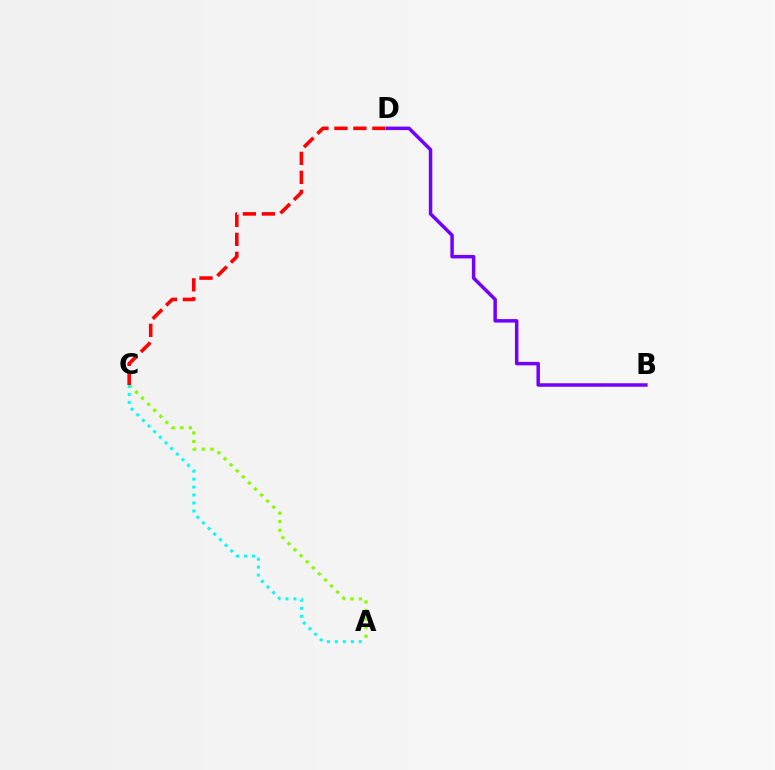{('B', 'D'): [{'color': '#7200ff', 'line_style': 'solid', 'thickness': 2.51}], ('A', 'C'): [{'color': '#84ff00', 'line_style': 'dotted', 'thickness': 2.33}, {'color': '#00fff6', 'line_style': 'dotted', 'thickness': 2.16}], ('C', 'D'): [{'color': '#ff0000', 'line_style': 'dashed', 'thickness': 2.58}]}